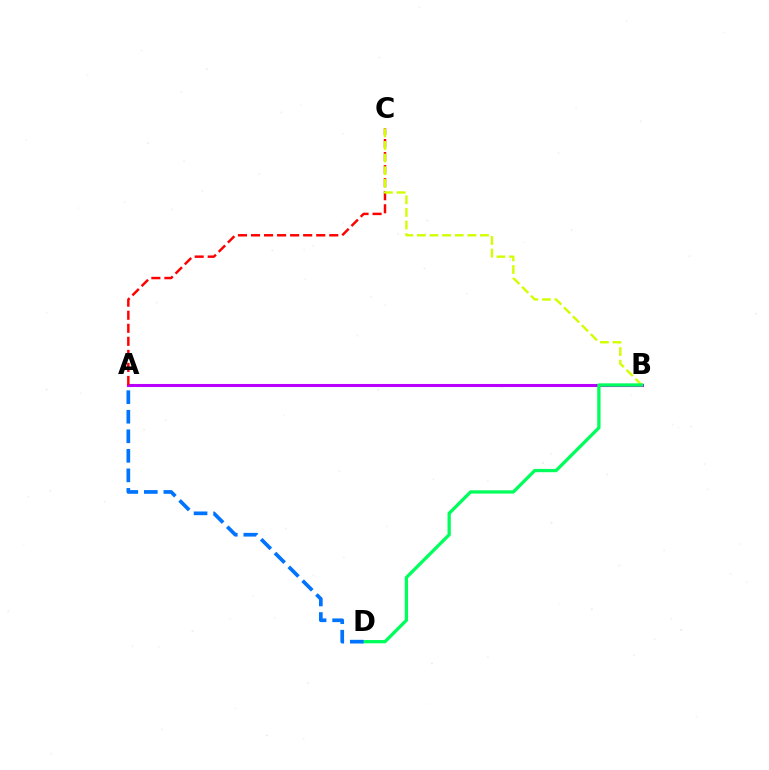{('A', 'B'): [{'color': '#b900ff', 'line_style': 'solid', 'thickness': 2.21}], ('A', 'C'): [{'color': '#ff0000', 'line_style': 'dashed', 'thickness': 1.77}], ('B', 'C'): [{'color': '#d1ff00', 'line_style': 'dashed', 'thickness': 1.71}], ('B', 'D'): [{'color': '#00ff5c', 'line_style': 'solid', 'thickness': 2.37}], ('A', 'D'): [{'color': '#0074ff', 'line_style': 'dashed', 'thickness': 2.65}]}